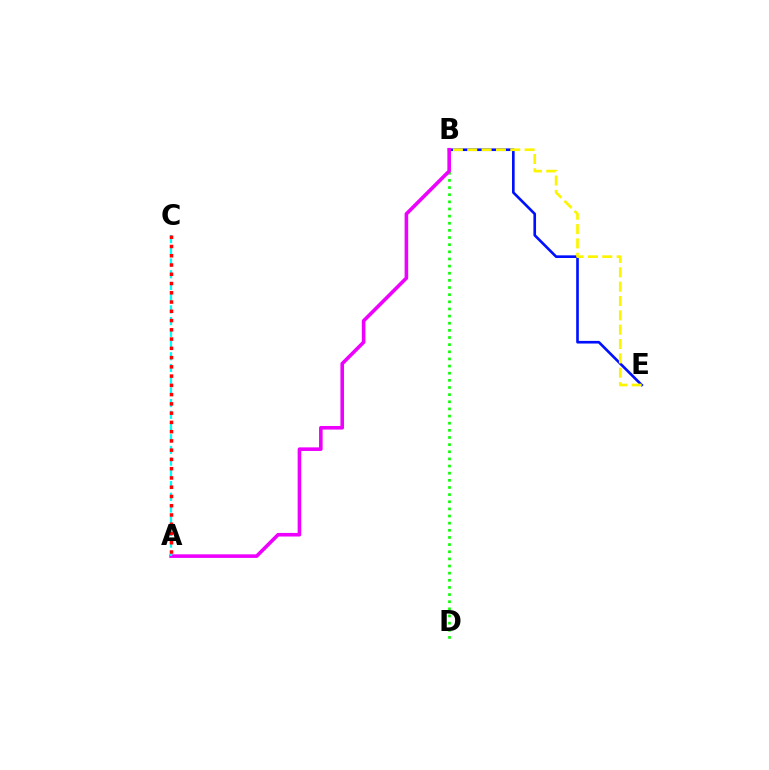{('B', 'D'): [{'color': '#08ff00', 'line_style': 'dotted', 'thickness': 1.94}], ('B', 'E'): [{'color': '#0010ff', 'line_style': 'solid', 'thickness': 1.9}, {'color': '#fcf500', 'line_style': 'dashed', 'thickness': 1.95}], ('A', 'B'): [{'color': '#ee00ff', 'line_style': 'solid', 'thickness': 2.59}], ('A', 'C'): [{'color': '#00fff6', 'line_style': 'dashed', 'thickness': 1.59}, {'color': '#ff0000', 'line_style': 'dotted', 'thickness': 2.52}]}